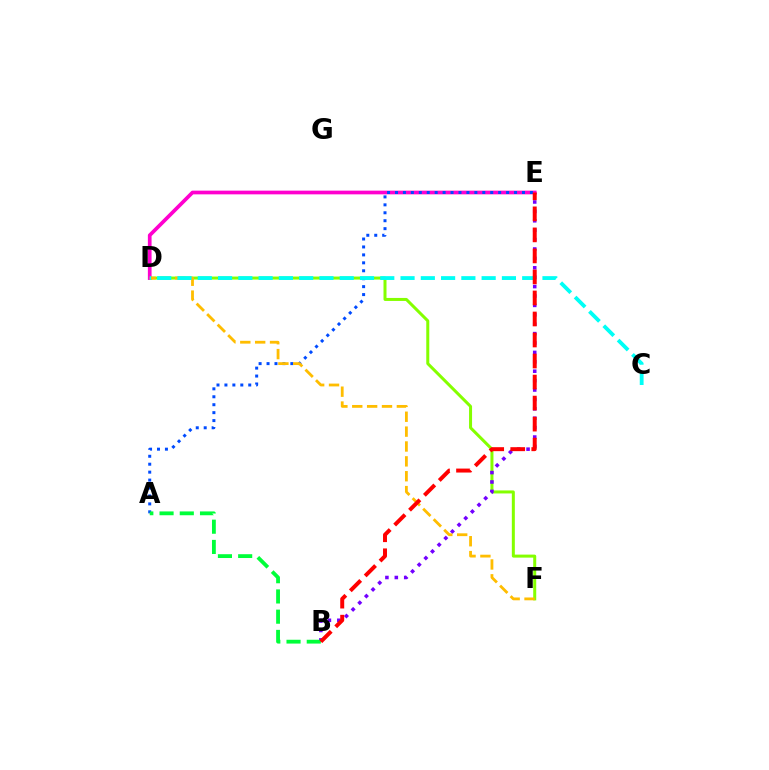{('D', 'F'): [{'color': '#84ff00', 'line_style': 'solid', 'thickness': 2.17}, {'color': '#ffbd00', 'line_style': 'dashed', 'thickness': 2.02}], ('B', 'E'): [{'color': '#7200ff', 'line_style': 'dotted', 'thickness': 2.55}, {'color': '#ff0000', 'line_style': 'dashed', 'thickness': 2.86}], ('D', 'E'): [{'color': '#ff00cf', 'line_style': 'solid', 'thickness': 2.67}], ('A', 'E'): [{'color': '#004bff', 'line_style': 'dotted', 'thickness': 2.16}], ('A', 'B'): [{'color': '#00ff39', 'line_style': 'dashed', 'thickness': 2.75}], ('C', 'D'): [{'color': '#00fff6', 'line_style': 'dashed', 'thickness': 2.75}]}